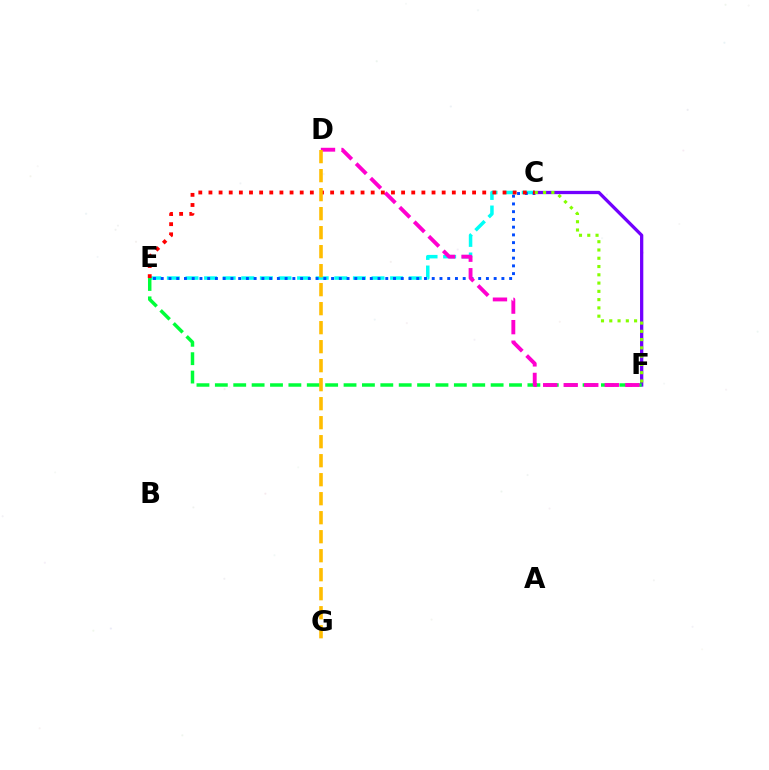{('C', 'E'): [{'color': '#00fff6', 'line_style': 'dashed', 'thickness': 2.53}, {'color': '#004bff', 'line_style': 'dotted', 'thickness': 2.1}, {'color': '#ff0000', 'line_style': 'dotted', 'thickness': 2.76}], ('C', 'F'): [{'color': '#7200ff', 'line_style': 'solid', 'thickness': 2.36}, {'color': '#84ff00', 'line_style': 'dotted', 'thickness': 2.25}], ('E', 'F'): [{'color': '#00ff39', 'line_style': 'dashed', 'thickness': 2.5}], ('D', 'F'): [{'color': '#ff00cf', 'line_style': 'dashed', 'thickness': 2.79}], ('D', 'G'): [{'color': '#ffbd00', 'line_style': 'dashed', 'thickness': 2.58}]}